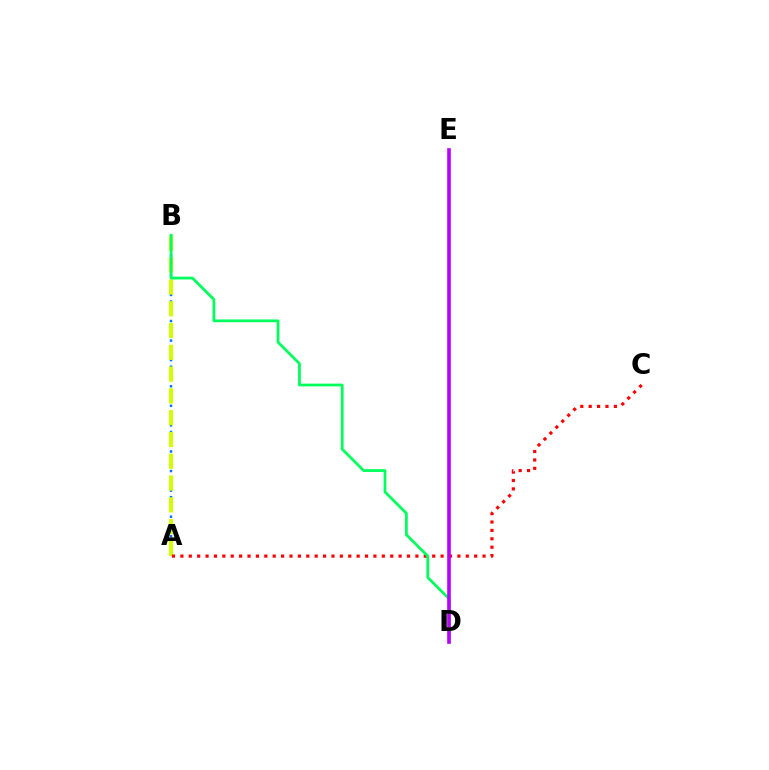{('A', 'B'): [{'color': '#0074ff', 'line_style': 'dotted', 'thickness': 1.77}, {'color': '#d1ff00', 'line_style': 'dashed', 'thickness': 2.96}], ('A', 'C'): [{'color': '#ff0000', 'line_style': 'dotted', 'thickness': 2.28}], ('B', 'D'): [{'color': '#00ff5c', 'line_style': 'solid', 'thickness': 1.99}], ('D', 'E'): [{'color': '#b900ff', 'line_style': 'solid', 'thickness': 2.6}]}